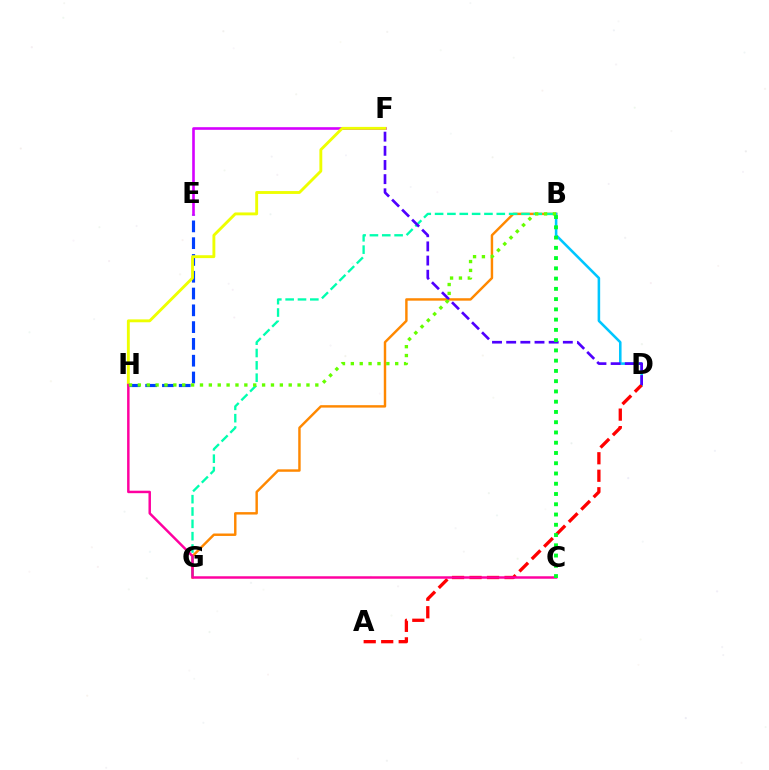{('E', 'H'): [{'color': '#003fff', 'line_style': 'dashed', 'thickness': 2.28}], ('B', 'G'): [{'color': '#ff8800', 'line_style': 'solid', 'thickness': 1.75}, {'color': '#00ffaf', 'line_style': 'dashed', 'thickness': 1.68}], ('E', 'F'): [{'color': '#d600ff', 'line_style': 'solid', 'thickness': 1.89}], ('B', 'D'): [{'color': '#00c7ff', 'line_style': 'solid', 'thickness': 1.84}], ('A', 'D'): [{'color': '#ff0000', 'line_style': 'dashed', 'thickness': 2.38}], ('D', 'F'): [{'color': '#4f00ff', 'line_style': 'dashed', 'thickness': 1.92}], ('F', 'H'): [{'color': '#eeff00', 'line_style': 'solid', 'thickness': 2.07}], ('C', 'H'): [{'color': '#ff00a0', 'line_style': 'solid', 'thickness': 1.78}], ('B', 'H'): [{'color': '#66ff00', 'line_style': 'dotted', 'thickness': 2.41}], ('B', 'C'): [{'color': '#00ff27', 'line_style': 'dotted', 'thickness': 2.79}]}